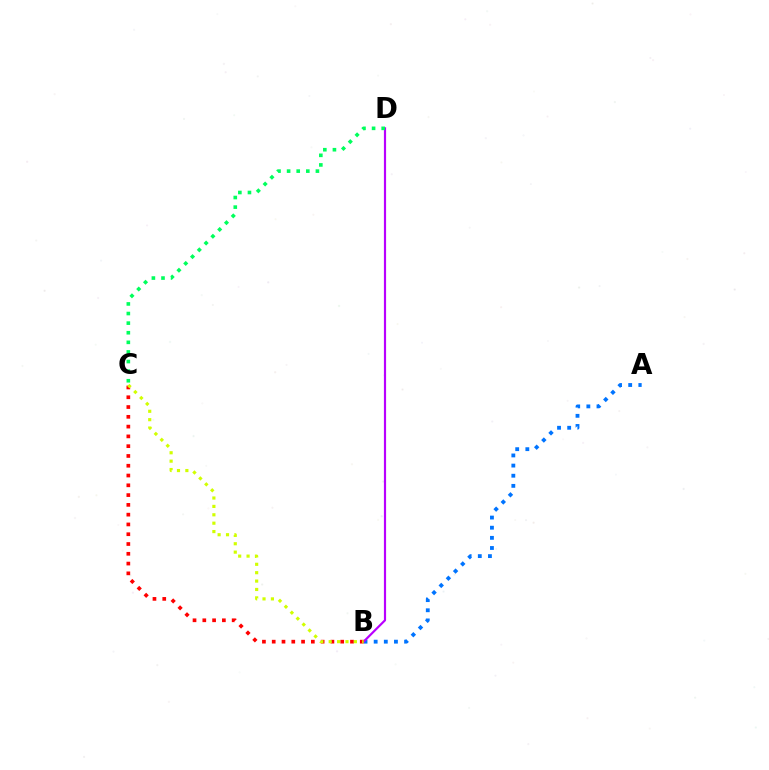{('A', 'B'): [{'color': '#0074ff', 'line_style': 'dotted', 'thickness': 2.75}], ('B', 'D'): [{'color': '#b900ff', 'line_style': 'solid', 'thickness': 1.57}], ('C', 'D'): [{'color': '#00ff5c', 'line_style': 'dotted', 'thickness': 2.61}], ('B', 'C'): [{'color': '#ff0000', 'line_style': 'dotted', 'thickness': 2.66}, {'color': '#d1ff00', 'line_style': 'dotted', 'thickness': 2.28}]}